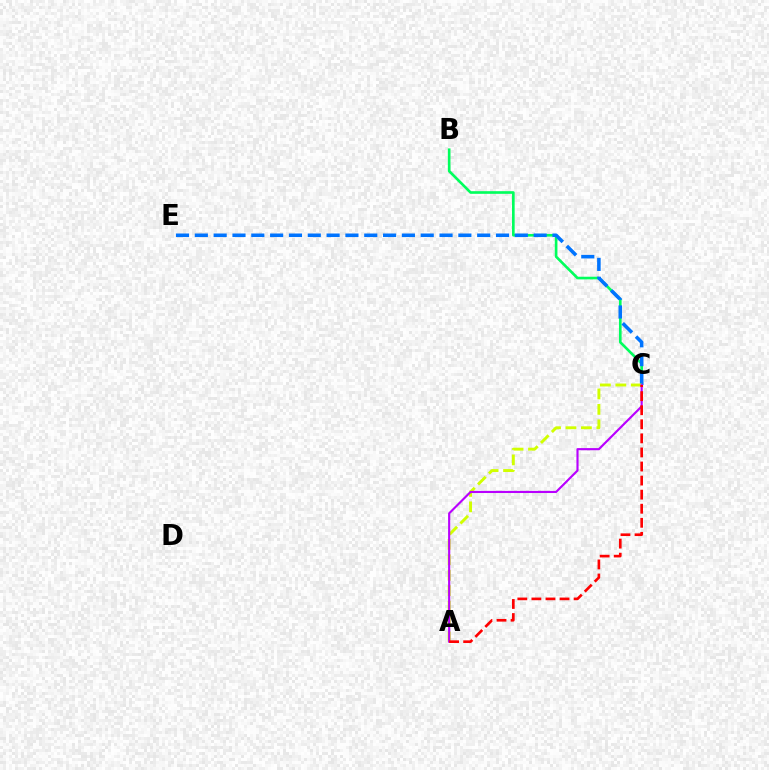{('B', 'C'): [{'color': '#00ff5c', 'line_style': 'solid', 'thickness': 1.9}], ('C', 'E'): [{'color': '#0074ff', 'line_style': 'dashed', 'thickness': 2.56}], ('A', 'C'): [{'color': '#d1ff00', 'line_style': 'dashed', 'thickness': 2.1}, {'color': '#b900ff', 'line_style': 'solid', 'thickness': 1.54}, {'color': '#ff0000', 'line_style': 'dashed', 'thickness': 1.91}]}